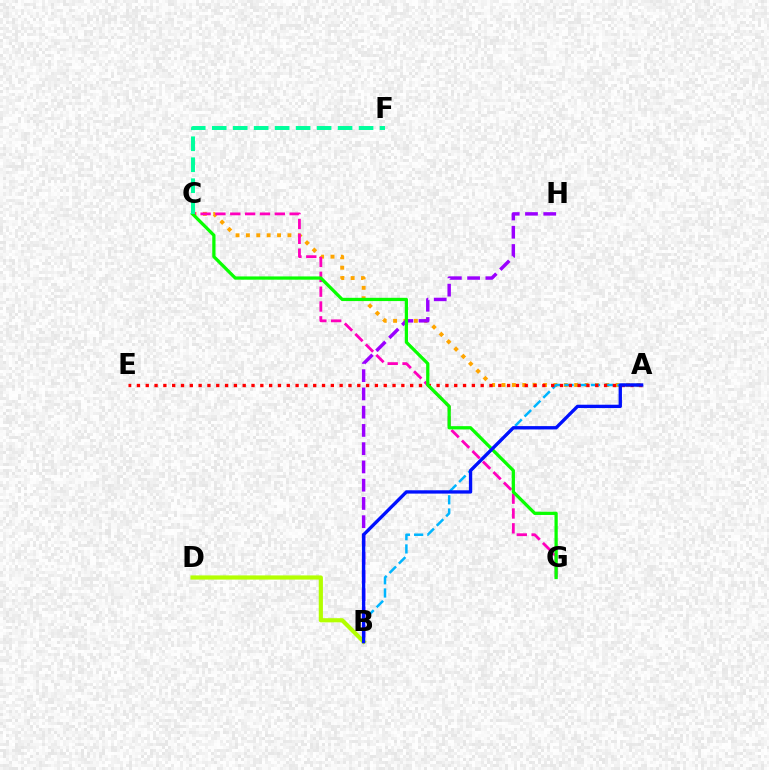{('A', 'C'): [{'color': '#ffa500', 'line_style': 'dotted', 'thickness': 2.82}], ('B', 'H'): [{'color': '#9b00ff', 'line_style': 'dashed', 'thickness': 2.48}], ('B', 'D'): [{'color': '#b3ff00', 'line_style': 'solid', 'thickness': 3.0}], ('A', 'B'): [{'color': '#00b5ff', 'line_style': 'dashed', 'thickness': 1.8}, {'color': '#0010ff', 'line_style': 'solid', 'thickness': 2.4}], ('C', 'G'): [{'color': '#ff00bd', 'line_style': 'dashed', 'thickness': 2.02}, {'color': '#08ff00', 'line_style': 'solid', 'thickness': 2.34}], ('A', 'E'): [{'color': '#ff0000', 'line_style': 'dotted', 'thickness': 2.39}], ('C', 'F'): [{'color': '#00ff9d', 'line_style': 'dashed', 'thickness': 2.85}]}